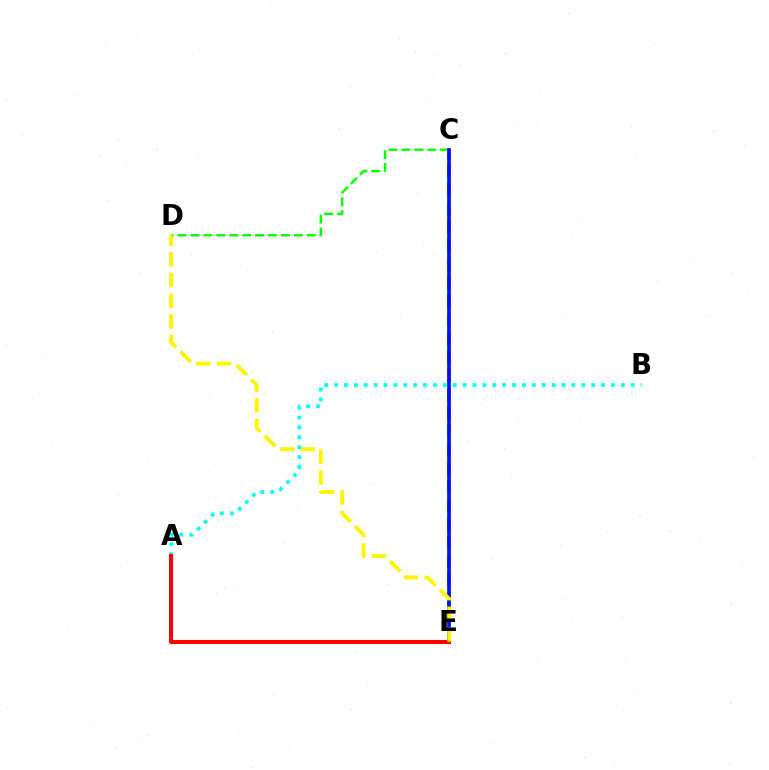{('A', 'B'): [{'color': '#00fff6', 'line_style': 'dotted', 'thickness': 2.69}], ('C', 'E'): [{'color': '#ee00ff', 'line_style': 'dashed', 'thickness': 2.52}, {'color': '#0010ff', 'line_style': 'solid', 'thickness': 2.65}], ('C', 'D'): [{'color': '#08ff00', 'line_style': 'dashed', 'thickness': 1.75}], ('A', 'E'): [{'color': '#ff0000', 'line_style': 'solid', 'thickness': 2.92}], ('D', 'E'): [{'color': '#fcf500', 'line_style': 'dashed', 'thickness': 2.8}]}